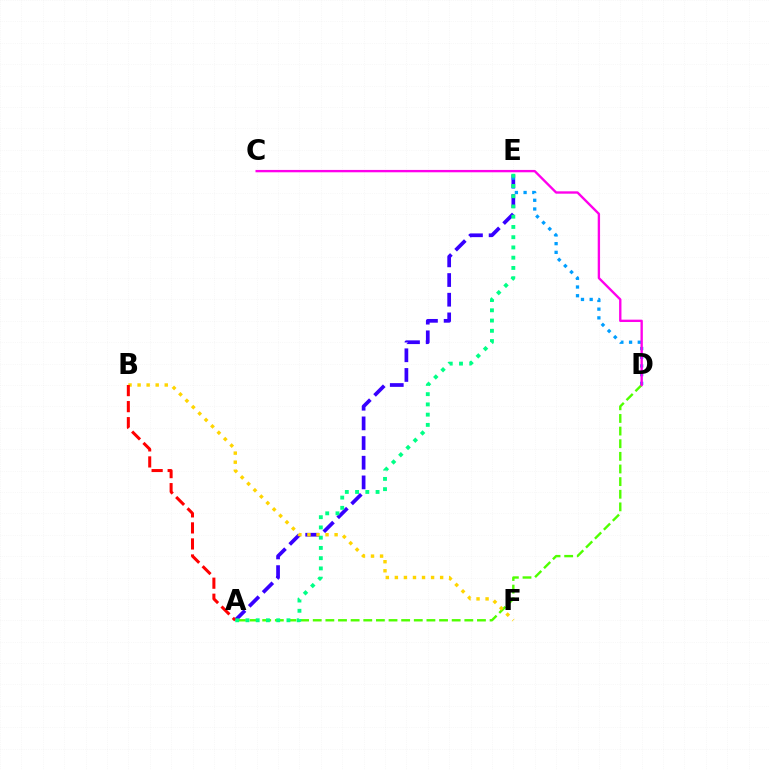{('A', 'E'): [{'color': '#3700ff', 'line_style': 'dashed', 'thickness': 2.67}, {'color': '#00ff86', 'line_style': 'dotted', 'thickness': 2.78}], ('D', 'E'): [{'color': '#009eff', 'line_style': 'dotted', 'thickness': 2.37}], ('A', 'D'): [{'color': '#4fff00', 'line_style': 'dashed', 'thickness': 1.72}], ('B', 'F'): [{'color': '#ffd500', 'line_style': 'dotted', 'thickness': 2.46}], ('C', 'D'): [{'color': '#ff00ed', 'line_style': 'solid', 'thickness': 1.7}], ('A', 'B'): [{'color': '#ff0000', 'line_style': 'dashed', 'thickness': 2.18}]}